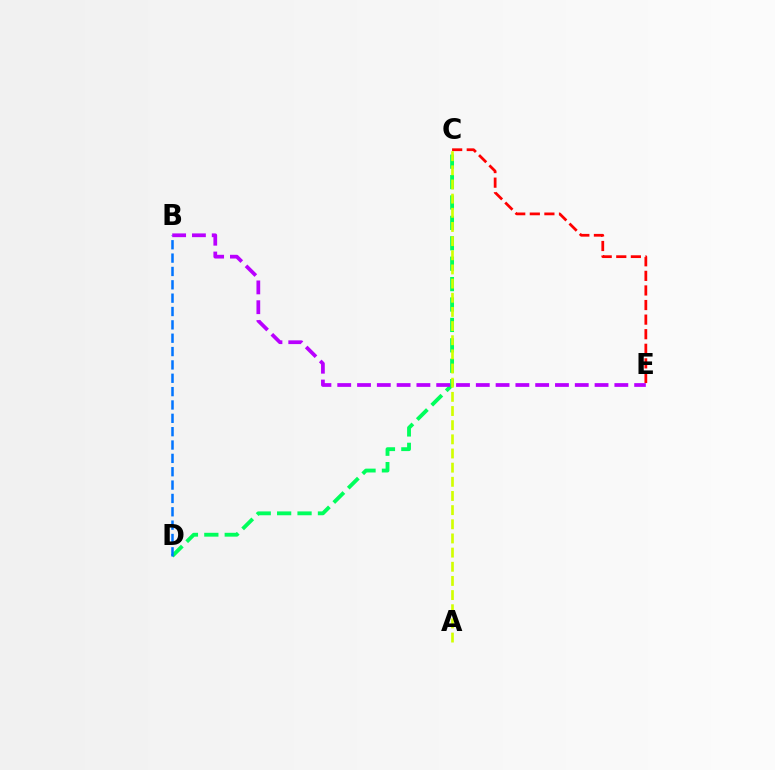{('C', 'D'): [{'color': '#00ff5c', 'line_style': 'dashed', 'thickness': 2.77}], ('B', 'D'): [{'color': '#0074ff', 'line_style': 'dashed', 'thickness': 1.81}], ('C', 'E'): [{'color': '#ff0000', 'line_style': 'dashed', 'thickness': 1.98}], ('A', 'C'): [{'color': '#d1ff00', 'line_style': 'dashed', 'thickness': 1.92}], ('B', 'E'): [{'color': '#b900ff', 'line_style': 'dashed', 'thickness': 2.69}]}